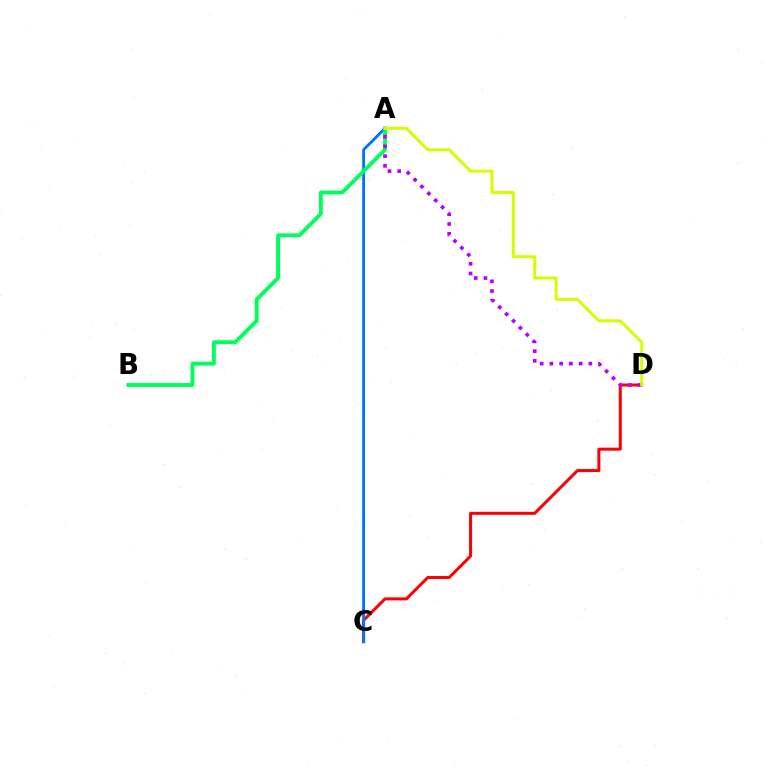{('C', 'D'): [{'color': '#ff0000', 'line_style': 'solid', 'thickness': 2.17}], ('A', 'C'): [{'color': '#0074ff', 'line_style': 'solid', 'thickness': 2.07}], ('A', 'B'): [{'color': '#00ff5c', 'line_style': 'solid', 'thickness': 2.81}], ('A', 'D'): [{'color': '#b900ff', 'line_style': 'dotted', 'thickness': 2.64}, {'color': '#d1ff00', 'line_style': 'solid', 'thickness': 2.14}]}